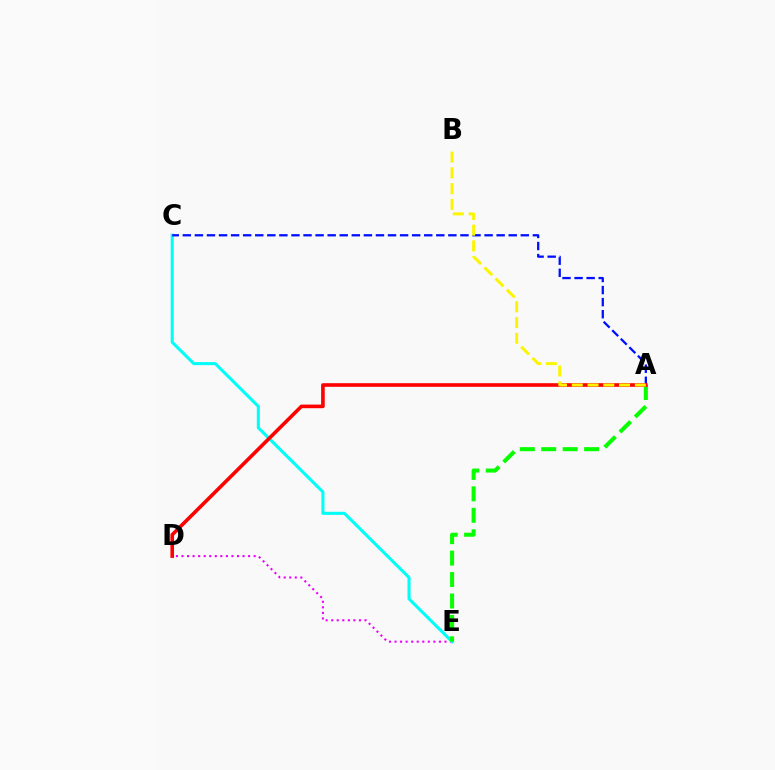{('D', 'E'): [{'color': '#ee00ff', 'line_style': 'dotted', 'thickness': 1.51}], ('C', 'E'): [{'color': '#00fff6', 'line_style': 'solid', 'thickness': 2.21}], ('A', 'C'): [{'color': '#0010ff', 'line_style': 'dashed', 'thickness': 1.64}], ('A', 'E'): [{'color': '#08ff00', 'line_style': 'dashed', 'thickness': 2.91}], ('A', 'D'): [{'color': '#ff0000', 'line_style': 'solid', 'thickness': 2.6}], ('A', 'B'): [{'color': '#fcf500', 'line_style': 'dashed', 'thickness': 2.14}]}